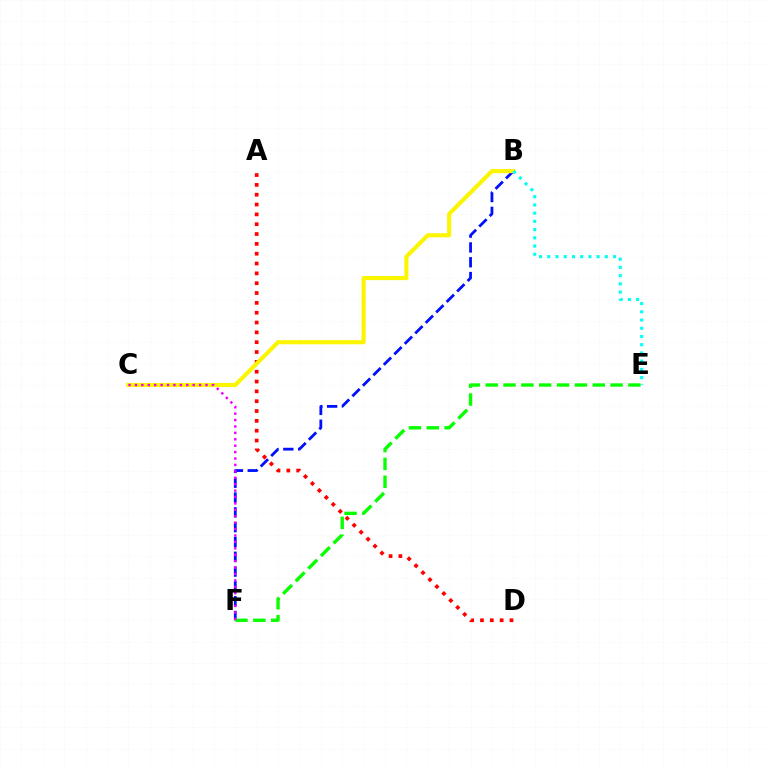{('B', 'F'): [{'color': '#0010ff', 'line_style': 'dashed', 'thickness': 2.01}], ('A', 'D'): [{'color': '#ff0000', 'line_style': 'dotted', 'thickness': 2.67}], ('B', 'C'): [{'color': '#fcf500', 'line_style': 'solid', 'thickness': 2.95}], ('E', 'F'): [{'color': '#08ff00', 'line_style': 'dashed', 'thickness': 2.42}], ('B', 'E'): [{'color': '#00fff6', 'line_style': 'dotted', 'thickness': 2.23}], ('C', 'F'): [{'color': '#ee00ff', 'line_style': 'dotted', 'thickness': 1.74}]}